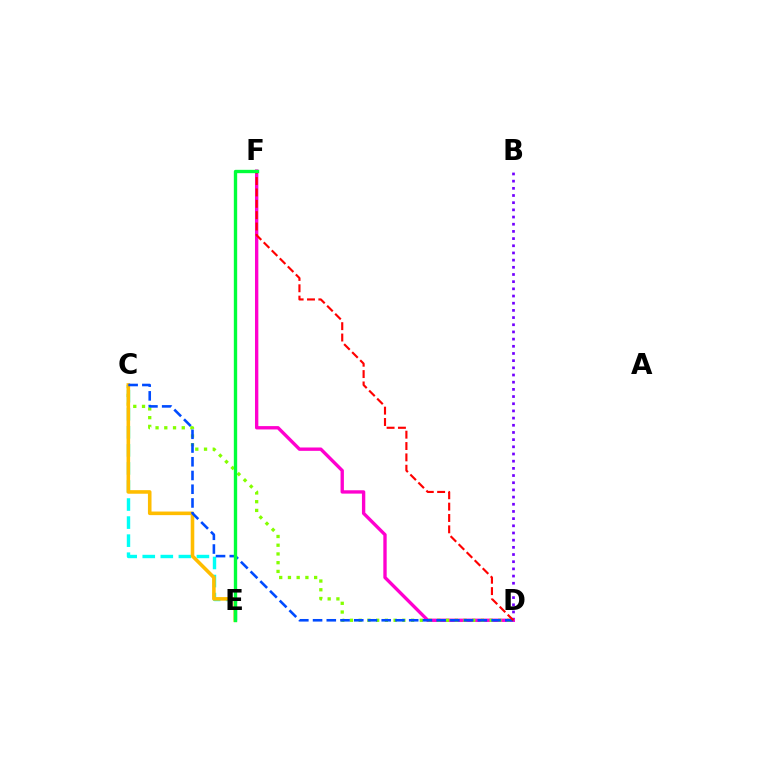{('C', 'E'): [{'color': '#00fff6', 'line_style': 'dashed', 'thickness': 2.45}, {'color': '#ffbd00', 'line_style': 'solid', 'thickness': 2.58}], ('B', 'D'): [{'color': '#7200ff', 'line_style': 'dotted', 'thickness': 1.95}], ('D', 'F'): [{'color': '#ff00cf', 'line_style': 'solid', 'thickness': 2.41}, {'color': '#ff0000', 'line_style': 'dashed', 'thickness': 1.54}], ('C', 'D'): [{'color': '#84ff00', 'line_style': 'dotted', 'thickness': 2.37}, {'color': '#004bff', 'line_style': 'dashed', 'thickness': 1.87}], ('E', 'F'): [{'color': '#00ff39', 'line_style': 'solid', 'thickness': 2.41}]}